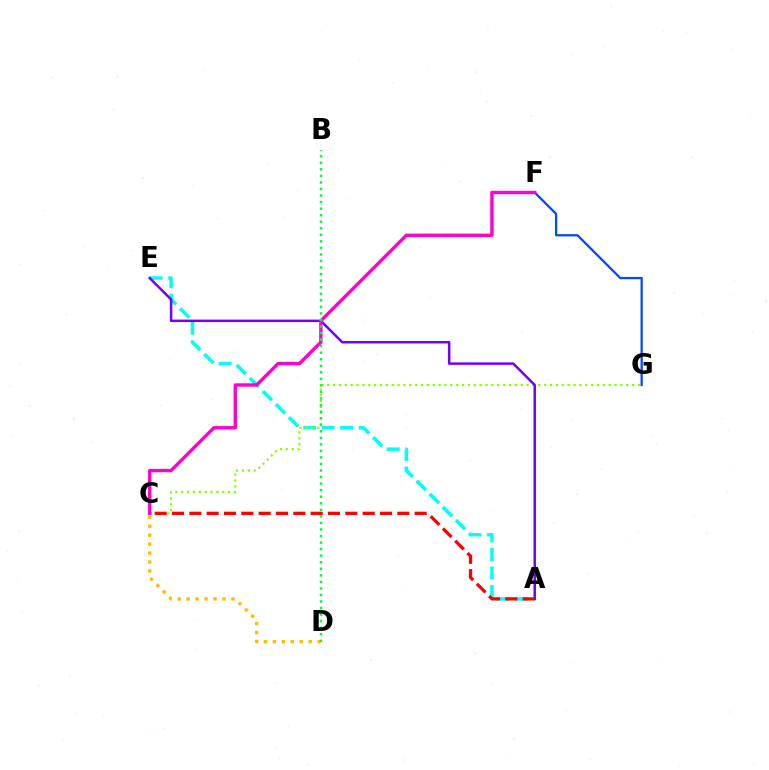{('A', 'E'): [{'color': '#00fff6', 'line_style': 'dashed', 'thickness': 2.51}, {'color': '#7200ff', 'line_style': 'solid', 'thickness': 1.8}], ('F', 'G'): [{'color': '#004bff', 'line_style': 'solid', 'thickness': 1.65}], ('C', 'G'): [{'color': '#84ff00', 'line_style': 'dotted', 'thickness': 1.59}], ('C', 'D'): [{'color': '#ffbd00', 'line_style': 'dotted', 'thickness': 2.43}], ('A', 'C'): [{'color': '#ff0000', 'line_style': 'dashed', 'thickness': 2.35}], ('C', 'F'): [{'color': '#ff00cf', 'line_style': 'solid', 'thickness': 2.43}], ('B', 'D'): [{'color': '#00ff39', 'line_style': 'dotted', 'thickness': 1.78}]}